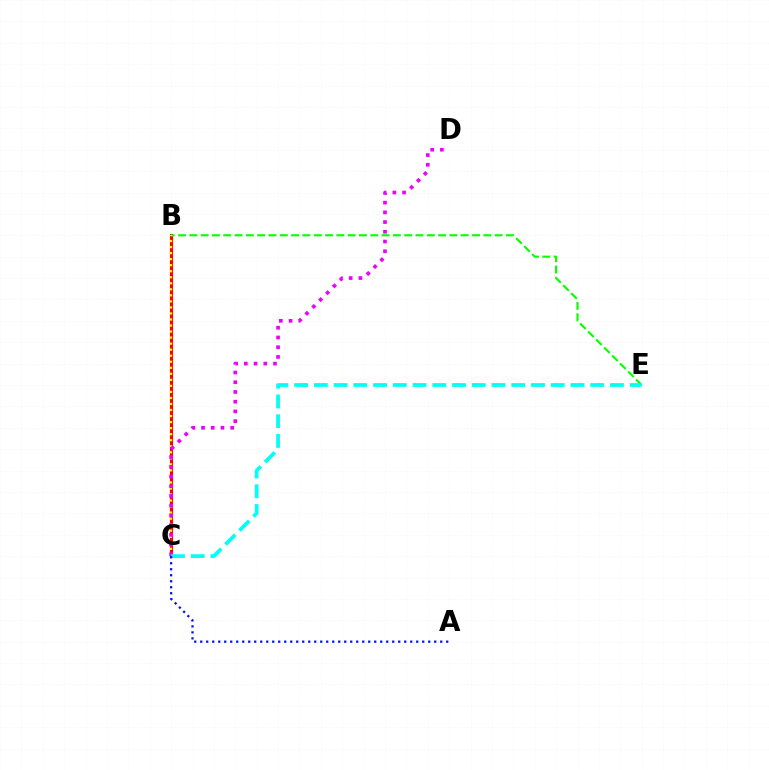{('B', 'C'): [{'color': '#ff0000', 'line_style': 'solid', 'thickness': 2.26}, {'color': '#fcf500', 'line_style': 'dotted', 'thickness': 1.64}], ('B', 'E'): [{'color': '#08ff00', 'line_style': 'dashed', 'thickness': 1.54}], ('C', 'D'): [{'color': '#ee00ff', 'line_style': 'dotted', 'thickness': 2.64}], ('C', 'E'): [{'color': '#00fff6', 'line_style': 'dashed', 'thickness': 2.68}], ('A', 'C'): [{'color': '#0010ff', 'line_style': 'dotted', 'thickness': 1.63}]}